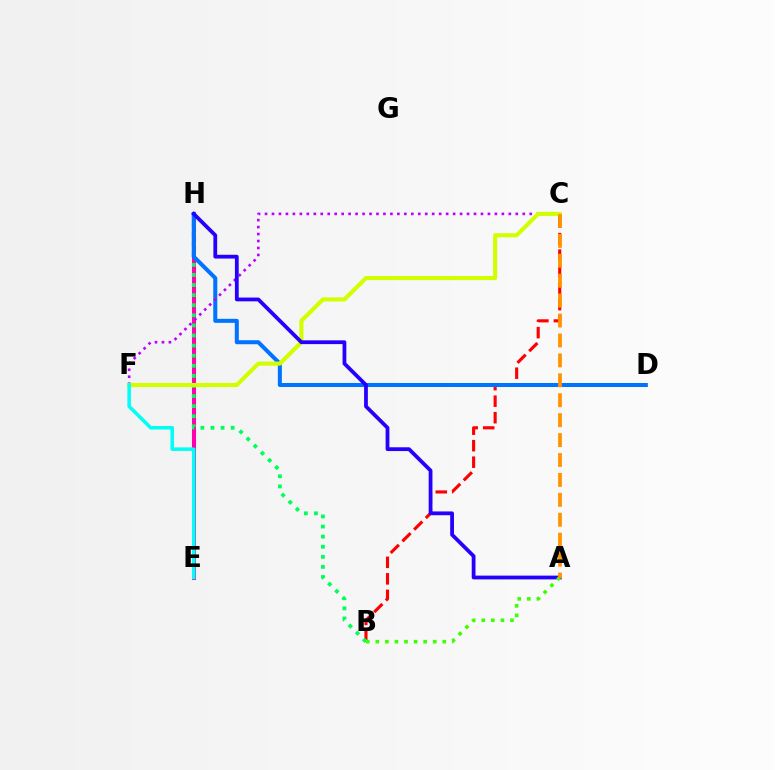{('B', 'C'): [{'color': '#ff0000', 'line_style': 'dashed', 'thickness': 2.24}], ('E', 'H'): [{'color': '#ff00ac', 'line_style': 'solid', 'thickness': 2.91}], ('B', 'H'): [{'color': '#00ff5c', 'line_style': 'dotted', 'thickness': 2.74}], ('D', 'H'): [{'color': '#0074ff', 'line_style': 'solid', 'thickness': 2.9}], ('C', 'F'): [{'color': '#b900ff', 'line_style': 'dotted', 'thickness': 1.89}, {'color': '#d1ff00', 'line_style': 'solid', 'thickness': 2.96}], ('E', 'F'): [{'color': '#00fff6', 'line_style': 'solid', 'thickness': 2.55}], ('A', 'H'): [{'color': '#2500ff', 'line_style': 'solid', 'thickness': 2.72}], ('A', 'B'): [{'color': '#3dff00', 'line_style': 'dotted', 'thickness': 2.6}], ('A', 'C'): [{'color': '#ff9400', 'line_style': 'dashed', 'thickness': 2.71}]}